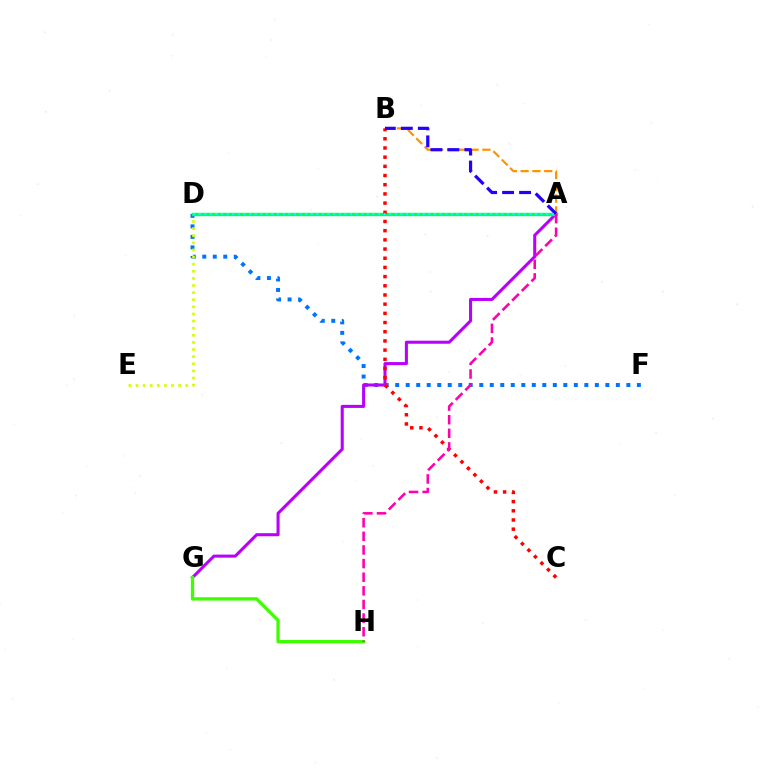{('D', 'F'): [{'color': '#0074ff', 'line_style': 'dotted', 'thickness': 2.85}], ('D', 'E'): [{'color': '#d1ff00', 'line_style': 'dotted', 'thickness': 1.93}], ('A', 'G'): [{'color': '#b900ff', 'line_style': 'solid', 'thickness': 2.2}], ('A', 'D'): [{'color': '#00ff5c', 'line_style': 'solid', 'thickness': 2.41}, {'color': '#00fff6', 'line_style': 'dotted', 'thickness': 1.52}], ('A', 'B'): [{'color': '#ff9400', 'line_style': 'dashed', 'thickness': 1.6}, {'color': '#2500ff', 'line_style': 'dashed', 'thickness': 2.31}], ('B', 'C'): [{'color': '#ff0000', 'line_style': 'dotted', 'thickness': 2.5}], ('G', 'H'): [{'color': '#3dff00', 'line_style': 'solid', 'thickness': 2.38}], ('A', 'H'): [{'color': '#ff00ac', 'line_style': 'dashed', 'thickness': 1.85}]}